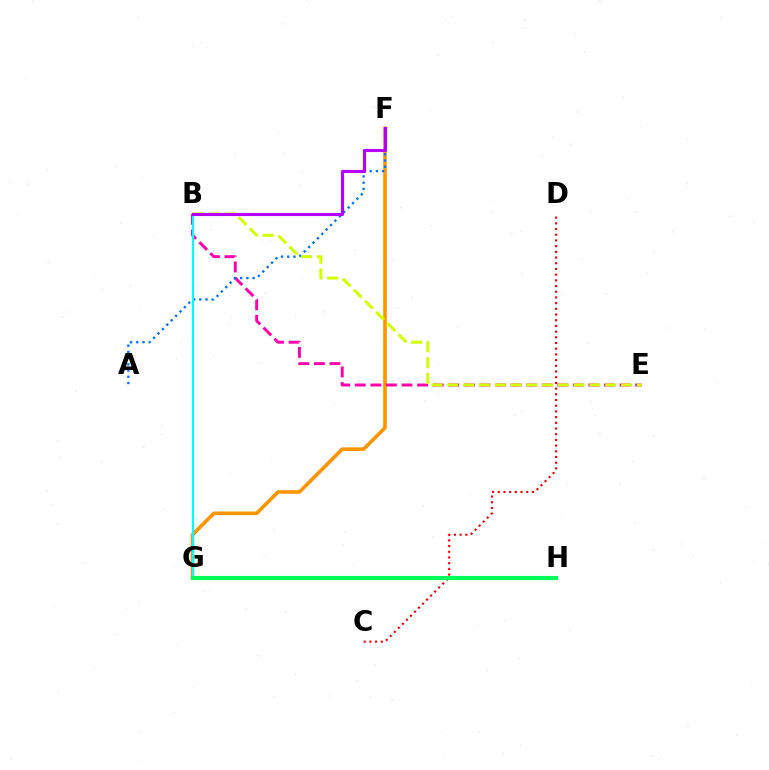{('G', 'H'): [{'color': '#2500ff', 'line_style': 'solid', 'thickness': 1.54}, {'color': '#3dff00', 'line_style': 'dashed', 'thickness': 2.75}, {'color': '#00ff5c', 'line_style': 'solid', 'thickness': 2.97}], ('F', 'G'): [{'color': '#ff9400', 'line_style': 'solid', 'thickness': 2.59}], ('C', 'D'): [{'color': '#ff0000', 'line_style': 'dotted', 'thickness': 1.55}], ('B', 'E'): [{'color': '#ff00ac', 'line_style': 'dashed', 'thickness': 2.12}, {'color': '#d1ff00', 'line_style': 'dashed', 'thickness': 2.15}], ('A', 'F'): [{'color': '#0074ff', 'line_style': 'dotted', 'thickness': 1.69}], ('B', 'G'): [{'color': '#00fff6', 'line_style': 'solid', 'thickness': 1.56}], ('B', 'F'): [{'color': '#b900ff', 'line_style': 'solid', 'thickness': 2.25}]}